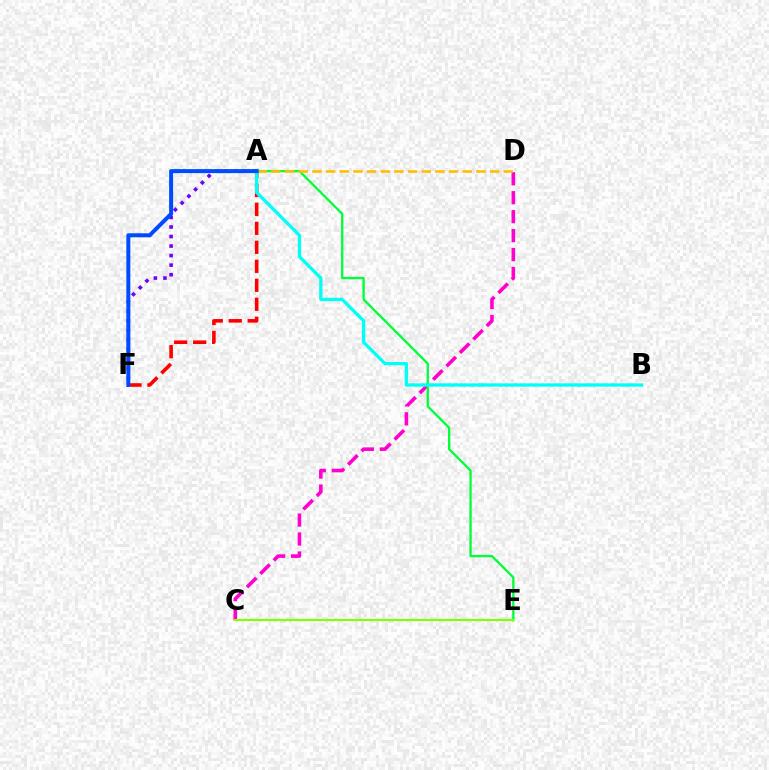{('C', 'D'): [{'color': '#ff00cf', 'line_style': 'dashed', 'thickness': 2.58}], ('A', 'E'): [{'color': '#00ff39', 'line_style': 'solid', 'thickness': 1.66}], ('A', 'F'): [{'color': '#7200ff', 'line_style': 'dotted', 'thickness': 2.59}, {'color': '#ff0000', 'line_style': 'dashed', 'thickness': 2.58}, {'color': '#004bff', 'line_style': 'solid', 'thickness': 2.88}], ('A', 'D'): [{'color': '#ffbd00', 'line_style': 'dashed', 'thickness': 1.86}], ('A', 'B'): [{'color': '#00fff6', 'line_style': 'solid', 'thickness': 2.37}], ('C', 'E'): [{'color': '#84ff00', 'line_style': 'solid', 'thickness': 1.54}]}